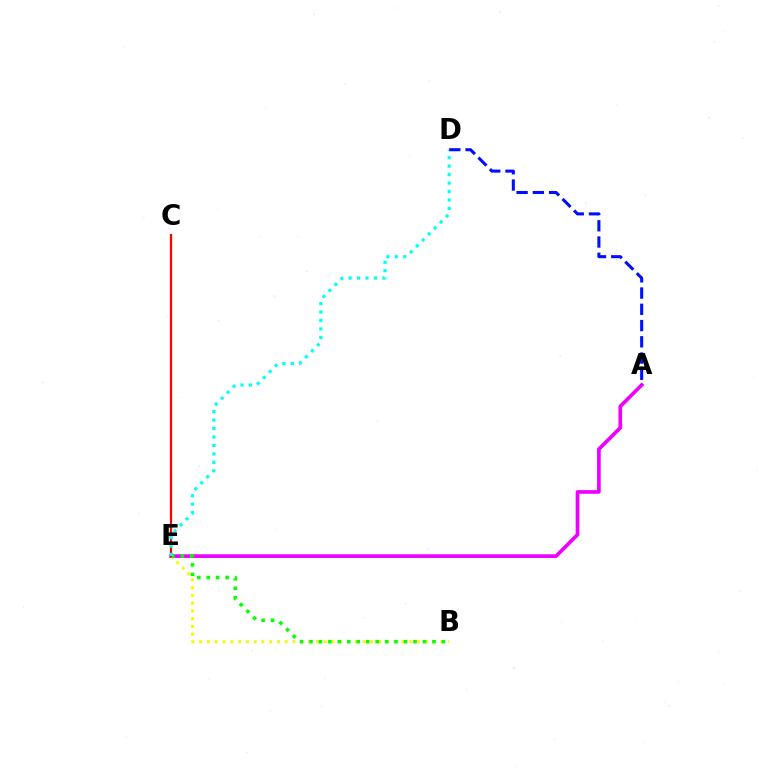{('B', 'E'): [{'color': '#fcf500', 'line_style': 'dotted', 'thickness': 2.11}, {'color': '#08ff00', 'line_style': 'dotted', 'thickness': 2.57}], ('A', 'E'): [{'color': '#ee00ff', 'line_style': 'solid', 'thickness': 2.64}], ('C', 'E'): [{'color': '#ff0000', 'line_style': 'solid', 'thickness': 1.62}], ('D', 'E'): [{'color': '#00fff6', 'line_style': 'dotted', 'thickness': 2.3}], ('A', 'D'): [{'color': '#0010ff', 'line_style': 'dashed', 'thickness': 2.21}]}